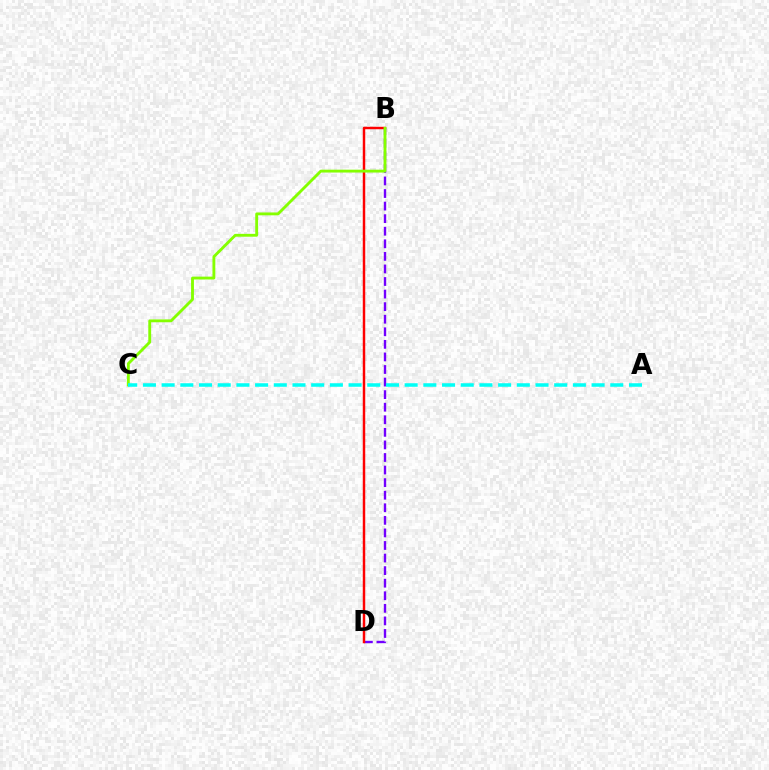{('B', 'D'): [{'color': '#7200ff', 'line_style': 'dashed', 'thickness': 1.71}, {'color': '#ff0000', 'line_style': 'solid', 'thickness': 1.77}], ('B', 'C'): [{'color': '#84ff00', 'line_style': 'solid', 'thickness': 2.06}], ('A', 'C'): [{'color': '#00fff6', 'line_style': 'dashed', 'thickness': 2.54}]}